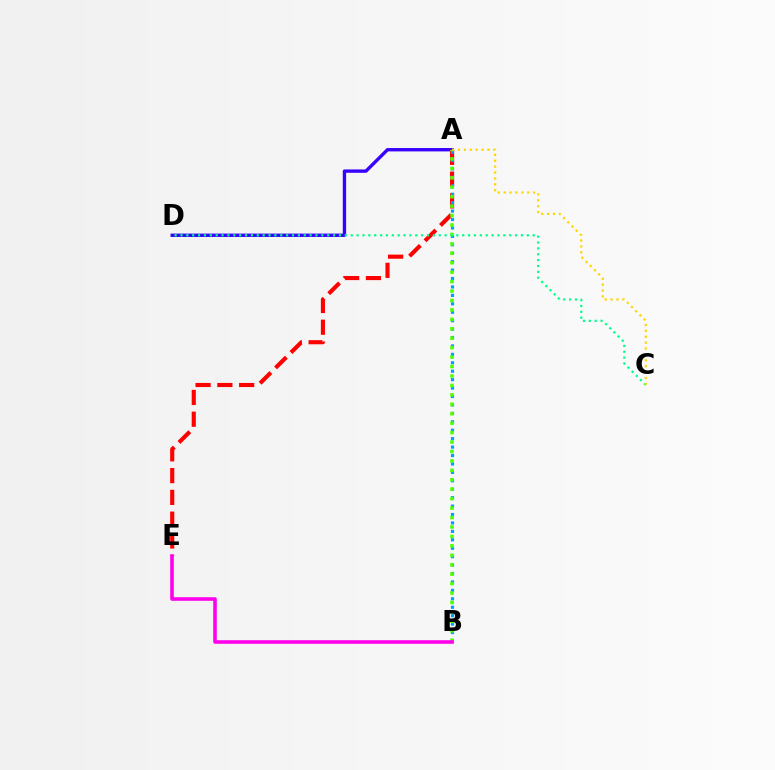{('A', 'D'): [{'color': '#3700ff', 'line_style': 'solid', 'thickness': 2.42}], ('A', 'E'): [{'color': '#ff0000', 'line_style': 'dashed', 'thickness': 2.96}], ('A', 'B'): [{'color': '#009eff', 'line_style': 'dotted', 'thickness': 2.29}, {'color': '#4fff00', 'line_style': 'dotted', 'thickness': 2.56}], ('B', 'E'): [{'color': '#ff00ed', 'line_style': 'solid', 'thickness': 2.58}], ('C', 'D'): [{'color': '#00ff86', 'line_style': 'dotted', 'thickness': 1.59}], ('A', 'C'): [{'color': '#ffd500', 'line_style': 'dotted', 'thickness': 1.6}]}